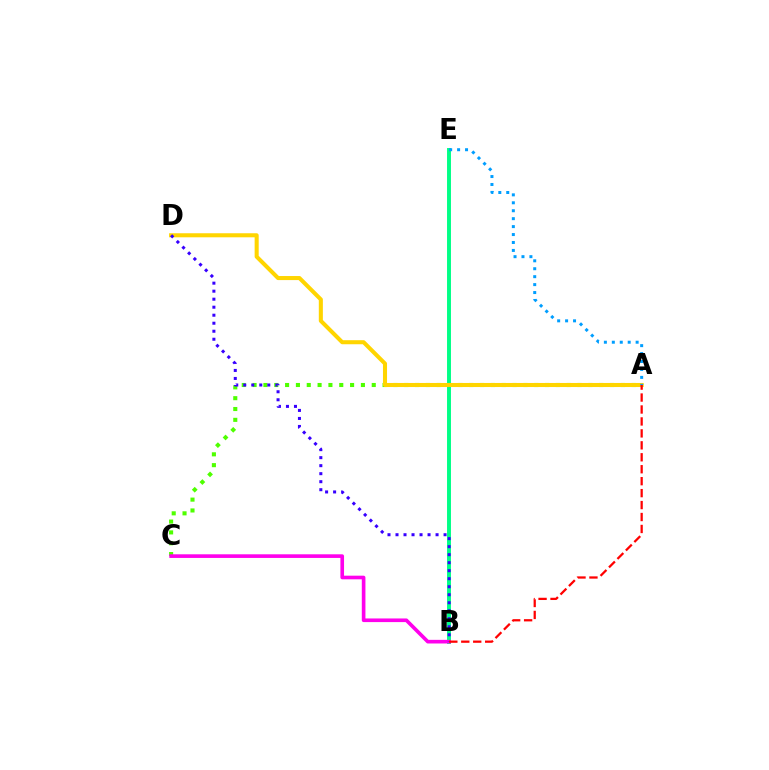{('A', 'C'): [{'color': '#4fff00', 'line_style': 'dotted', 'thickness': 2.94}], ('B', 'E'): [{'color': '#00ff86', 'line_style': 'solid', 'thickness': 2.83}], ('A', 'D'): [{'color': '#ffd500', 'line_style': 'solid', 'thickness': 2.92}], ('A', 'E'): [{'color': '#009eff', 'line_style': 'dotted', 'thickness': 2.16}], ('B', 'C'): [{'color': '#ff00ed', 'line_style': 'solid', 'thickness': 2.62}], ('B', 'D'): [{'color': '#3700ff', 'line_style': 'dotted', 'thickness': 2.18}], ('A', 'B'): [{'color': '#ff0000', 'line_style': 'dashed', 'thickness': 1.62}]}